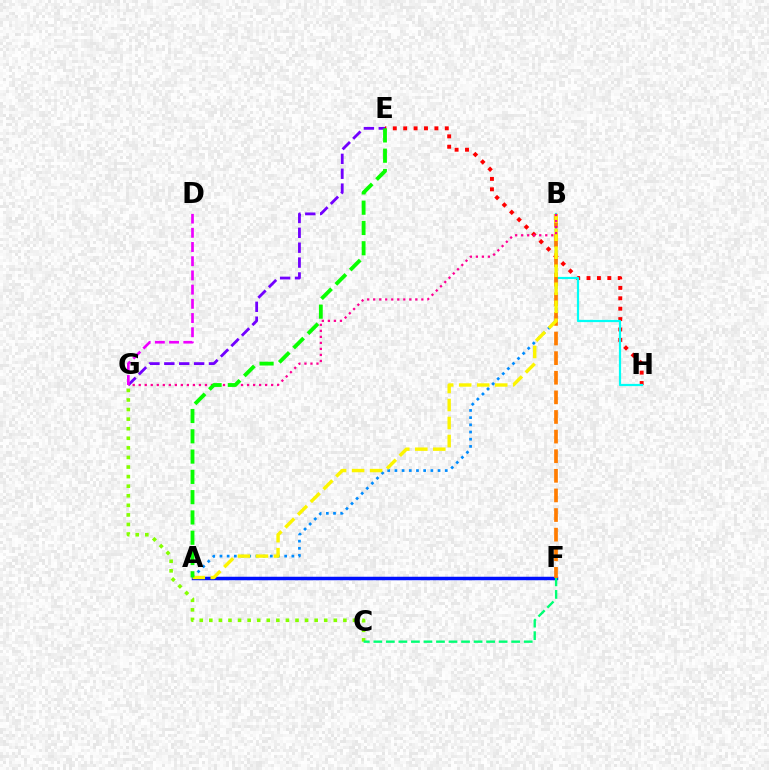{('C', 'G'): [{'color': '#84ff00', 'line_style': 'dotted', 'thickness': 2.6}], ('E', 'H'): [{'color': '#ff0000', 'line_style': 'dotted', 'thickness': 2.83}], ('A', 'F'): [{'color': '#0010ff', 'line_style': 'solid', 'thickness': 2.51}], ('E', 'G'): [{'color': '#7200ff', 'line_style': 'dashed', 'thickness': 2.02}], ('A', 'B'): [{'color': '#008cff', 'line_style': 'dotted', 'thickness': 1.95}, {'color': '#fcf500', 'line_style': 'dashed', 'thickness': 2.45}], ('B', 'H'): [{'color': '#00fff6', 'line_style': 'solid', 'thickness': 1.59}], ('C', 'F'): [{'color': '#00ff74', 'line_style': 'dashed', 'thickness': 1.7}], ('B', 'F'): [{'color': '#ff7c00', 'line_style': 'dashed', 'thickness': 2.66}], ('B', 'G'): [{'color': '#ff0094', 'line_style': 'dotted', 'thickness': 1.64}], ('A', 'E'): [{'color': '#08ff00', 'line_style': 'dashed', 'thickness': 2.76}], ('D', 'G'): [{'color': '#ee00ff', 'line_style': 'dashed', 'thickness': 1.93}]}